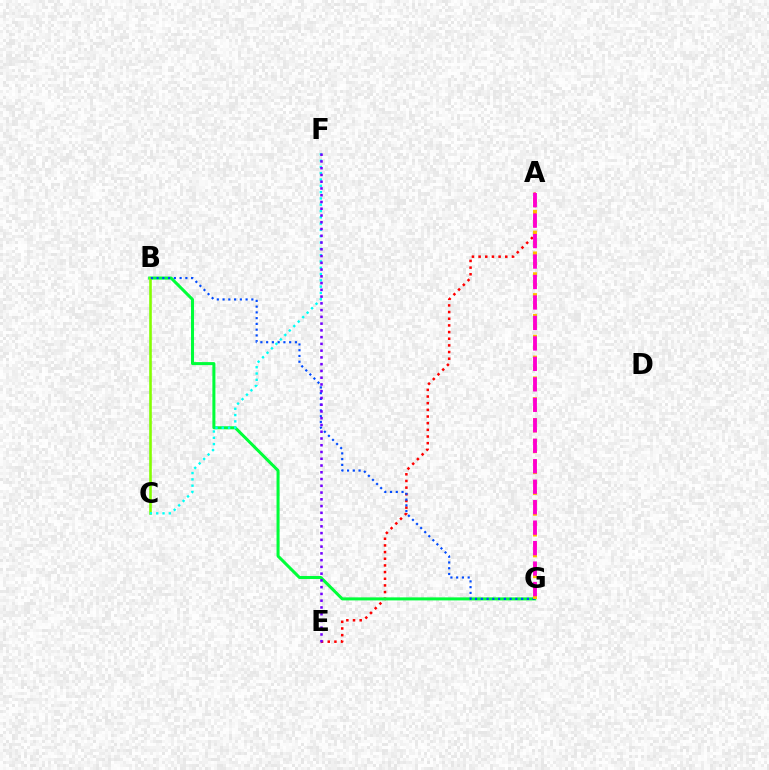{('A', 'E'): [{'color': '#ff0000', 'line_style': 'dotted', 'thickness': 1.81}], ('B', 'G'): [{'color': '#00ff39', 'line_style': 'solid', 'thickness': 2.18}, {'color': '#004bff', 'line_style': 'dotted', 'thickness': 1.56}], ('B', 'C'): [{'color': '#84ff00', 'line_style': 'solid', 'thickness': 1.88}], ('C', 'F'): [{'color': '#00fff6', 'line_style': 'dotted', 'thickness': 1.71}], ('A', 'G'): [{'color': '#ffbd00', 'line_style': 'dotted', 'thickness': 2.83}, {'color': '#ff00cf', 'line_style': 'dashed', 'thickness': 2.78}], ('E', 'F'): [{'color': '#7200ff', 'line_style': 'dotted', 'thickness': 1.84}]}